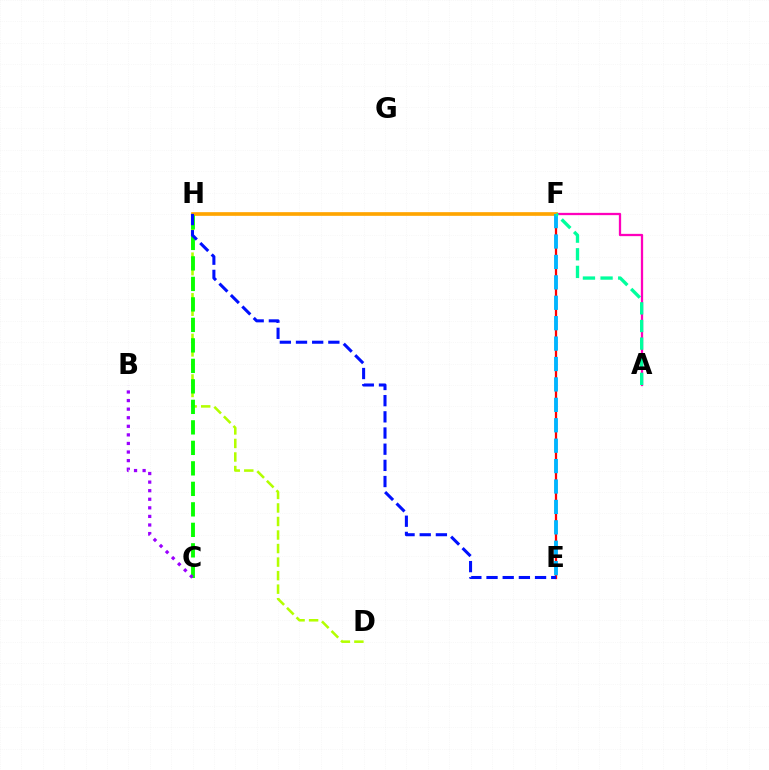{('E', 'F'): [{'color': '#ff0000', 'line_style': 'solid', 'thickness': 1.63}, {'color': '#00b5ff', 'line_style': 'dashed', 'thickness': 2.77}], ('D', 'H'): [{'color': '#b3ff00', 'line_style': 'dashed', 'thickness': 1.84}], ('A', 'F'): [{'color': '#ff00bd', 'line_style': 'solid', 'thickness': 1.64}, {'color': '#00ff9d', 'line_style': 'dashed', 'thickness': 2.39}], ('F', 'H'): [{'color': '#ffa500', 'line_style': 'solid', 'thickness': 2.65}], ('C', 'H'): [{'color': '#08ff00', 'line_style': 'dashed', 'thickness': 2.78}], ('E', 'H'): [{'color': '#0010ff', 'line_style': 'dashed', 'thickness': 2.2}], ('B', 'C'): [{'color': '#9b00ff', 'line_style': 'dotted', 'thickness': 2.33}]}